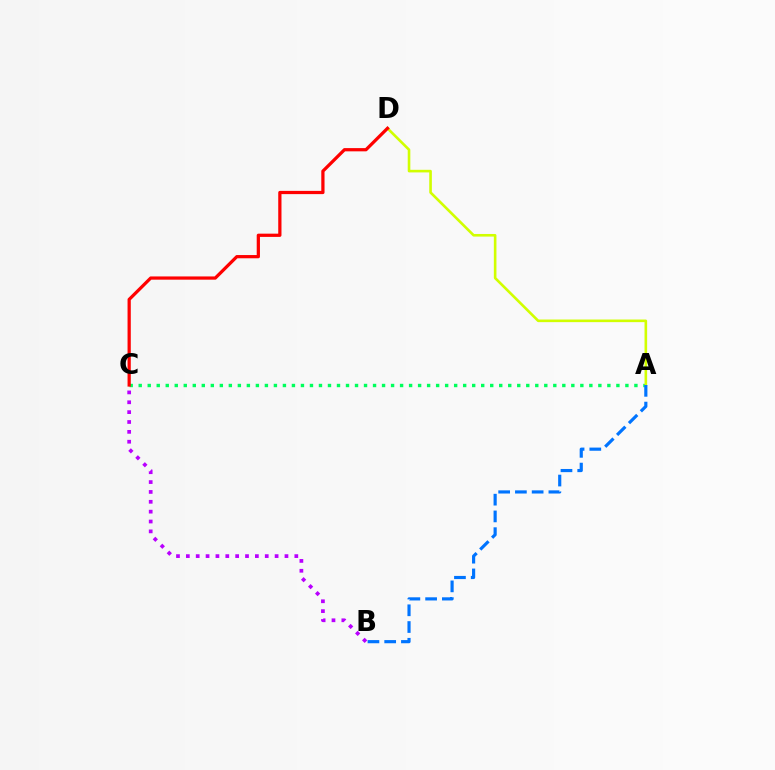{('B', 'C'): [{'color': '#b900ff', 'line_style': 'dotted', 'thickness': 2.68}], ('A', 'C'): [{'color': '#00ff5c', 'line_style': 'dotted', 'thickness': 2.45}], ('A', 'D'): [{'color': '#d1ff00', 'line_style': 'solid', 'thickness': 1.88}], ('C', 'D'): [{'color': '#ff0000', 'line_style': 'solid', 'thickness': 2.33}], ('A', 'B'): [{'color': '#0074ff', 'line_style': 'dashed', 'thickness': 2.27}]}